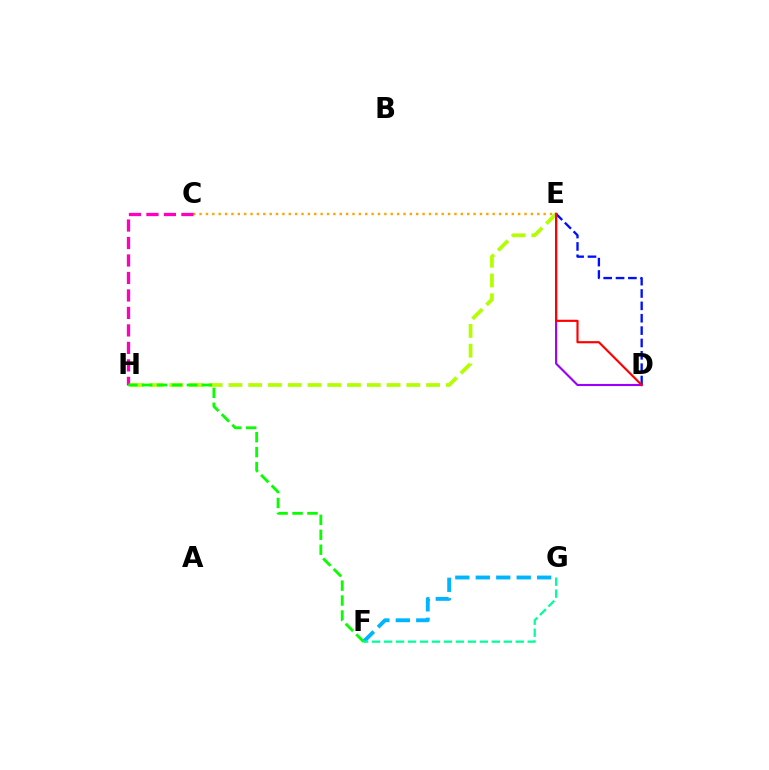{('C', 'E'): [{'color': '#ffa500', 'line_style': 'dotted', 'thickness': 1.73}], ('C', 'H'): [{'color': '#ff00bd', 'line_style': 'dashed', 'thickness': 2.37}], ('F', 'G'): [{'color': '#00b5ff', 'line_style': 'dashed', 'thickness': 2.78}, {'color': '#00ff9d', 'line_style': 'dashed', 'thickness': 1.63}], ('E', 'H'): [{'color': '#b3ff00', 'line_style': 'dashed', 'thickness': 2.68}], ('D', 'E'): [{'color': '#9b00ff', 'line_style': 'solid', 'thickness': 1.53}, {'color': '#0010ff', 'line_style': 'dashed', 'thickness': 1.68}, {'color': '#ff0000', 'line_style': 'solid', 'thickness': 1.55}], ('F', 'H'): [{'color': '#08ff00', 'line_style': 'dashed', 'thickness': 2.03}]}